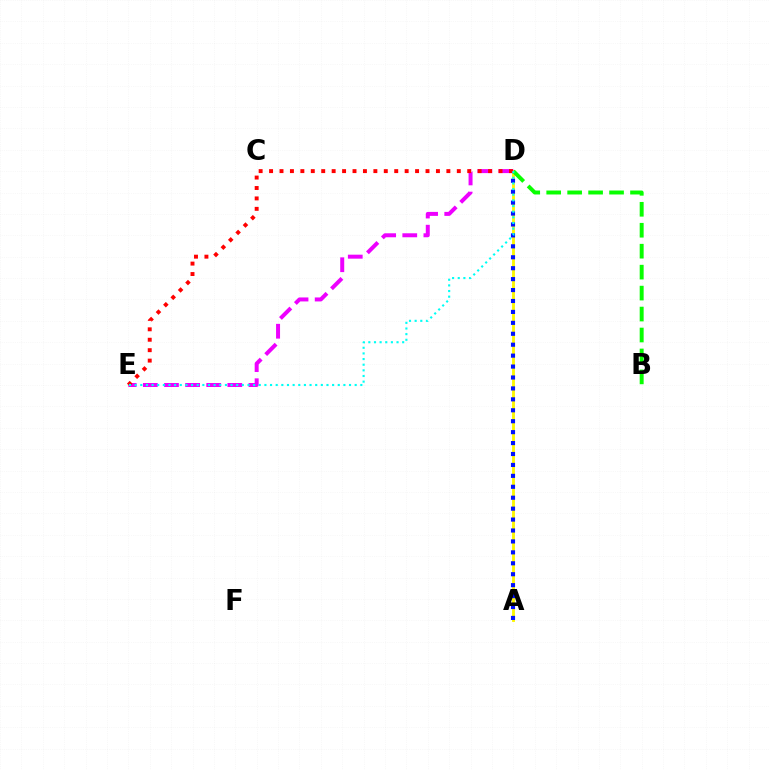{('A', 'D'): [{'color': '#fcf500', 'line_style': 'solid', 'thickness': 2.06}, {'color': '#0010ff', 'line_style': 'dotted', 'thickness': 2.97}], ('B', 'D'): [{'color': '#08ff00', 'line_style': 'dashed', 'thickness': 2.85}], ('D', 'E'): [{'color': '#ee00ff', 'line_style': 'dashed', 'thickness': 2.87}, {'color': '#ff0000', 'line_style': 'dotted', 'thickness': 2.83}, {'color': '#00fff6', 'line_style': 'dotted', 'thickness': 1.53}]}